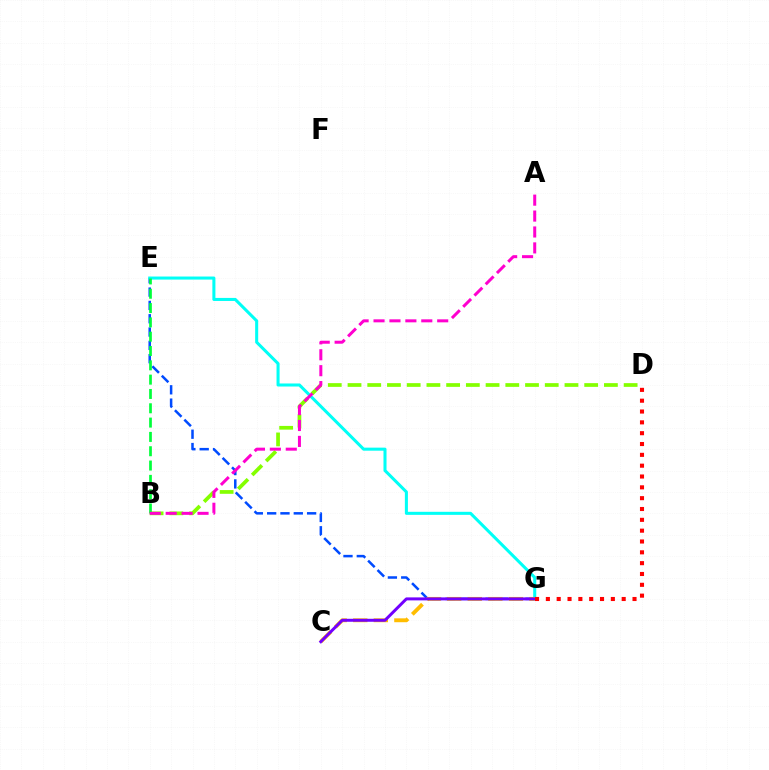{('B', 'D'): [{'color': '#84ff00', 'line_style': 'dashed', 'thickness': 2.68}], ('E', 'G'): [{'color': '#004bff', 'line_style': 'dashed', 'thickness': 1.81}, {'color': '#00fff6', 'line_style': 'solid', 'thickness': 2.19}], ('C', 'G'): [{'color': '#ffbd00', 'line_style': 'dashed', 'thickness': 2.79}, {'color': '#7200ff', 'line_style': 'solid', 'thickness': 2.15}], ('B', 'E'): [{'color': '#00ff39', 'line_style': 'dashed', 'thickness': 1.95}], ('D', 'G'): [{'color': '#ff0000', 'line_style': 'dotted', 'thickness': 2.94}], ('A', 'B'): [{'color': '#ff00cf', 'line_style': 'dashed', 'thickness': 2.16}]}